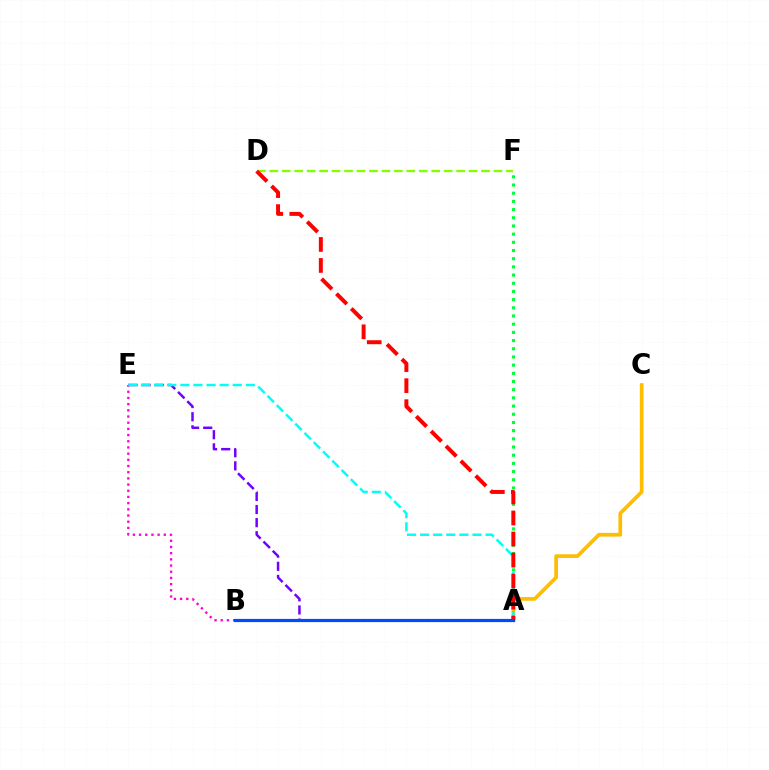{('A', 'F'): [{'color': '#00ff39', 'line_style': 'dotted', 'thickness': 2.22}], ('D', 'F'): [{'color': '#84ff00', 'line_style': 'dashed', 'thickness': 1.69}], ('A', 'E'): [{'color': '#7200ff', 'line_style': 'dashed', 'thickness': 1.78}, {'color': '#00fff6', 'line_style': 'dashed', 'thickness': 1.78}], ('B', 'E'): [{'color': '#ff00cf', 'line_style': 'dotted', 'thickness': 1.68}], ('A', 'C'): [{'color': '#ffbd00', 'line_style': 'solid', 'thickness': 2.65}], ('A', 'D'): [{'color': '#ff0000', 'line_style': 'dashed', 'thickness': 2.86}], ('A', 'B'): [{'color': '#004bff', 'line_style': 'solid', 'thickness': 2.3}]}